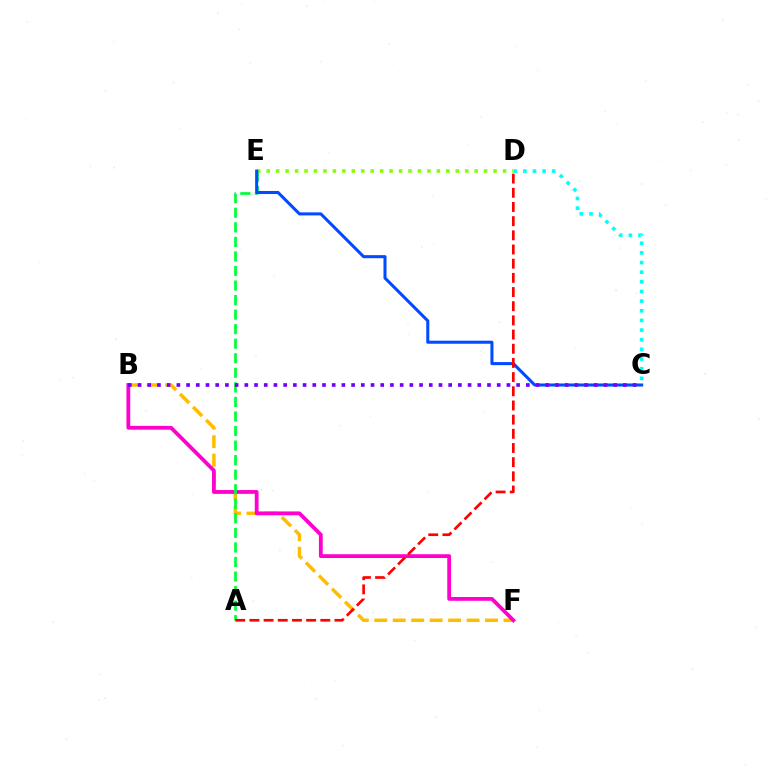{('B', 'F'): [{'color': '#ffbd00', 'line_style': 'dashed', 'thickness': 2.51}, {'color': '#ff00cf', 'line_style': 'solid', 'thickness': 2.73}], ('C', 'D'): [{'color': '#00fff6', 'line_style': 'dotted', 'thickness': 2.62}], ('D', 'E'): [{'color': '#84ff00', 'line_style': 'dotted', 'thickness': 2.57}], ('A', 'E'): [{'color': '#00ff39', 'line_style': 'dashed', 'thickness': 1.98}], ('C', 'E'): [{'color': '#004bff', 'line_style': 'solid', 'thickness': 2.2}], ('A', 'D'): [{'color': '#ff0000', 'line_style': 'dashed', 'thickness': 1.93}], ('B', 'C'): [{'color': '#7200ff', 'line_style': 'dotted', 'thickness': 2.64}]}